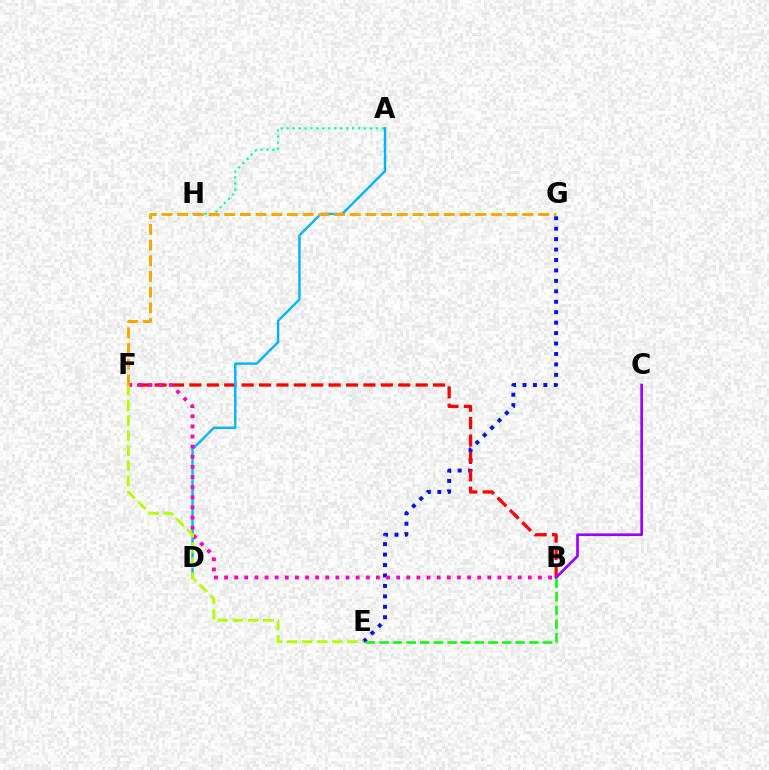{('E', 'G'): [{'color': '#0010ff', 'line_style': 'dotted', 'thickness': 2.84}], ('B', 'F'): [{'color': '#ff0000', 'line_style': 'dashed', 'thickness': 2.36}, {'color': '#ff00bd', 'line_style': 'dotted', 'thickness': 2.75}], ('A', 'H'): [{'color': '#00ff9d', 'line_style': 'dotted', 'thickness': 1.62}], ('A', 'D'): [{'color': '#00b5ff', 'line_style': 'solid', 'thickness': 1.74}], ('B', 'C'): [{'color': '#9b00ff', 'line_style': 'solid', 'thickness': 1.93}], ('E', 'F'): [{'color': '#b3ff00', 'line_style': 'dashed', 'thickness': 2.05}], ('F', 'G'): [{'color': '#ffa500', 'line_style': 'dashed', 'thickness': 2.13}], ('B', 'E'): [{'color': '#08ff00', 'line_style': 'dashed', 'thickness': 1.85}]}